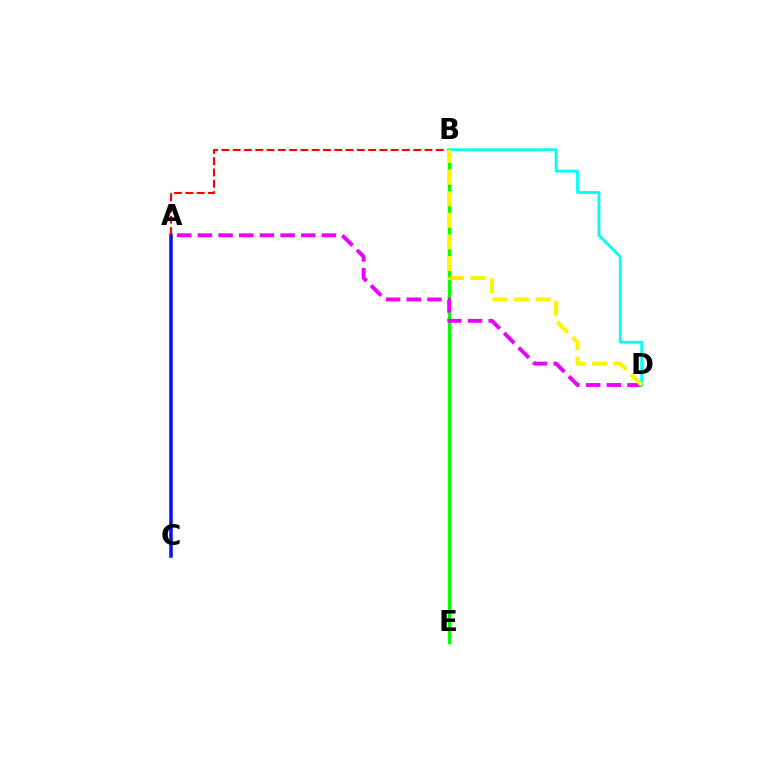{('A', 'C'): [{'color': '#0010ff', 'line_style': 'solid', 'thickness': 2.52}], ('A', 'B'): [{'color': '#ff0000', 'line_style': 'dashed', 'thickness': 1.53}], ('B', 'E'): [{'color': '#08ff00', 'line_style': 'solid', 'thickness': 2.43}], ('A', 'D'): [{'color': '#ee00ff', 'line_style': 'dashed', 'thickness': 2.81}], ('B', 'D'): [{'color': '#00fff6', 'line_style': 'solid', 'thickness': 2.02}, {'color': '#fcf500', 'line_style': 'dashed', 'thickness': 2.94}]}